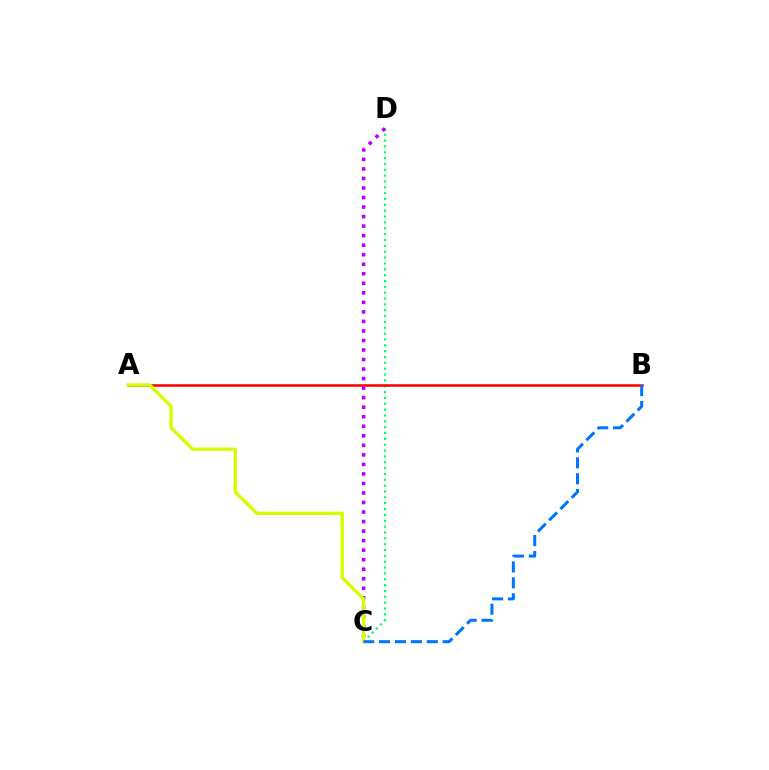{('C', 'D'): [{'color': '#00ff5c', 'line_style': 'dotted', 'thickness': 1.59}, {'color': '#b900ff', 'line_style': 'dotted', 'thickness': 2.59}], ('A', 'B'): [{'color': '#ff0000', 'line_style': 'solid', 'thickness': 1.83}], ('A', 'C'): [{'color': '#d1ff00', 'line_style': 'solid', 'thickness': 2.43}], ('B', 'C'): [{'color': '#0074ff', 'line_style': 'dashed', 'thickness': 2.16}]}